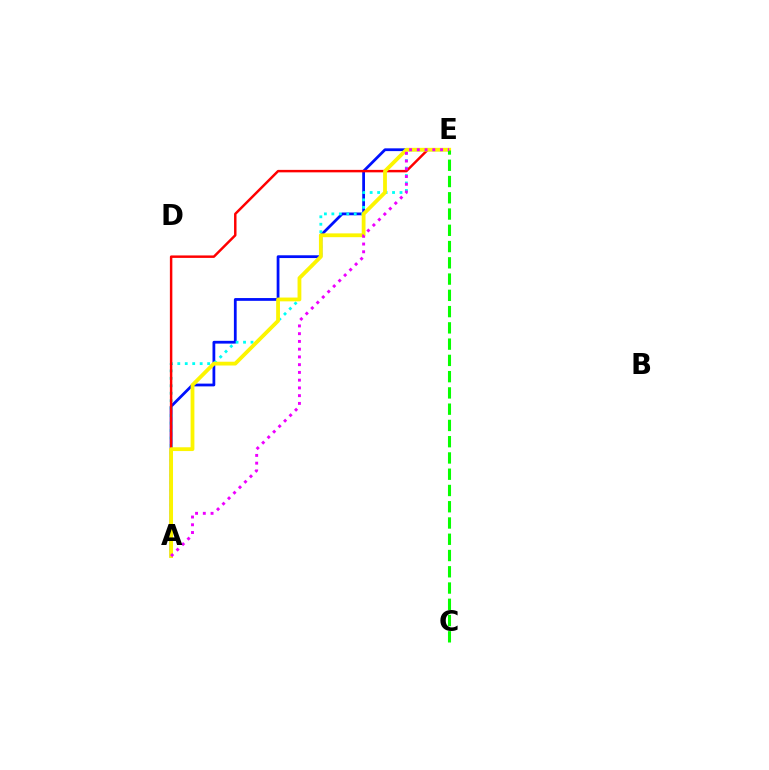{('A', 'E'): [{'color': '#0010ff', 'line_style': 'solid', 'thickness': 1.99}, {'color': '#00fff6', 'line_style': 'dotted', 'thickness': 2.03}, {'color': '#ff0000', 'line_style': 'solid', 'thickness': 1.77}, {'color': '#fcf500', 'line_style': 'solid', 'thickness': 2.73}, {'color': '#ee00ff', 'line_style': 'dotted', 'thickness': 2.11}], ('C', 'E'): [{'color': '#08ff00', 'line_style': 'dashed', 'thickness': 2.21}]}